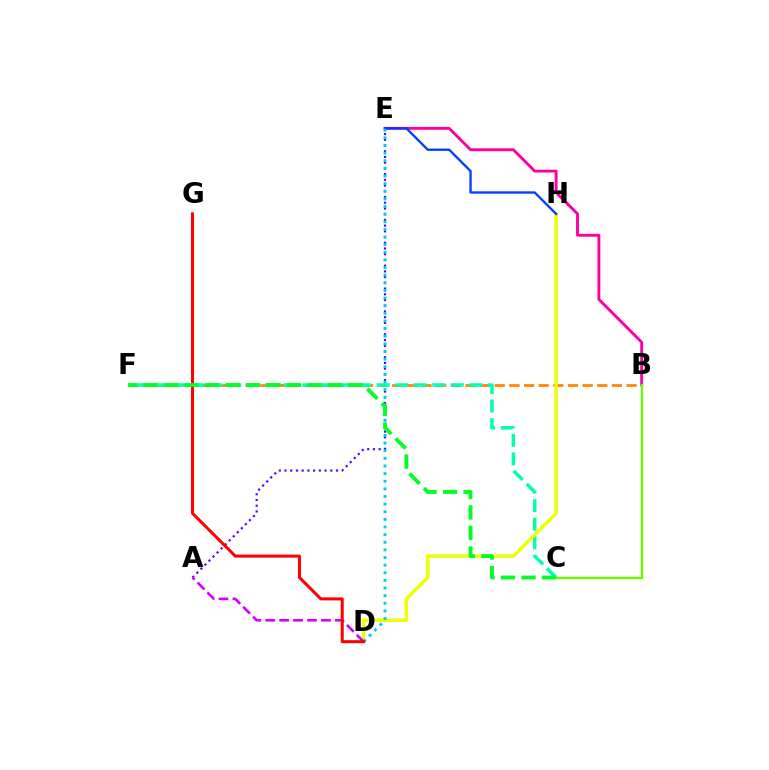{('A', 'E'): [{'color': '#4f00ff', 'line_style': 'dotted', 'thickness': 1.55}], ('B', 'F'): [{'color': '#ff8800', 'line_style': 'dashed', 'thickness': 1.99}], ('C', 'F'): [{'color': '#00ffaf', 'line_style': 'dashed', 'thickness': 2.52}, {'color': '#00ff27', 'line_style': 'dashed', 'thickness': 2.78}], ('D', 'H'): [{'color': '#eeff00', 'line_style': 'solid', 'thickness': 2.45}], ('B', 'E'): [{'color': '#ff00a0', 'line_style': 'solid', 'thickness': 2.07}], ('E', 'H'): [{'color': '#003fff', 'line_style': 'solid', 'thickness': 1.69}], ('D', 'E'): [{'color': '#00c7ff', 'line_style': 'dotted', 'thickness': 2.07}], ('B', 'C'): [{'color': '#66ff00', 'line_style': 'solid', 'thickness': 1.69}], ('A', 'D'): [{'color': '#d600ff', 'line_style': 'dashed', 'thickness': 1.89}], ('D', 'G'): [{'color': '#ff0000', 'line_style': 'solid', 'thickness': 2.17}]}